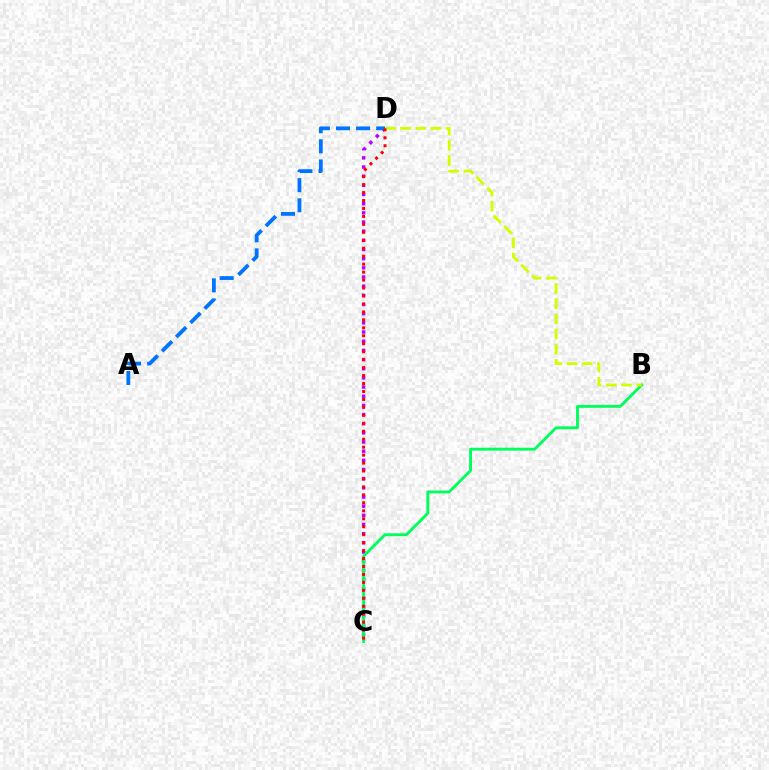{('C', 'D'): [{'color': '#b900ff', 'line_style': 'dotted', 'thickness': 2.49}, {'color': '#ff0000', 'line_style': 'dotted', 'thickness': 2.16}], ('B', 'C'): [{'color': '#00ff5c', 'line_style': 'solid', 'thickness': 2.07}], ('A', 'D'): [{'color': '#0074ff', 'line_style': 'dashed', 'thickness': 2.73}], ('B', 'D'): [{'color': '#d1ff00', 'line_style': 'dashed', 'thickness': 2.06}]}